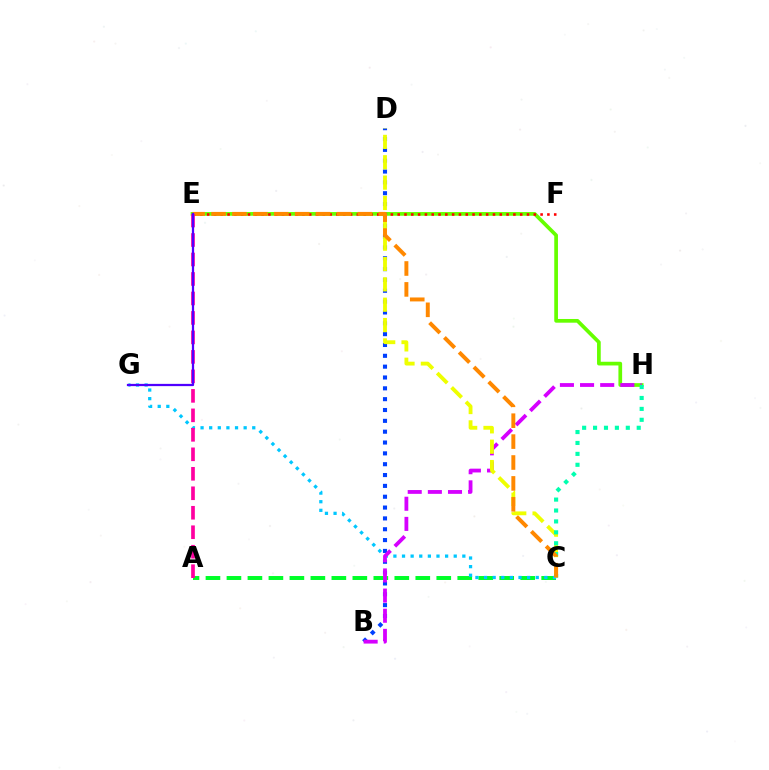{('A', 'C'): [{'color': '#00ff27', 'line_style': 'dashed', 'thickness': 2.85}], ('E', 'H'): [{'color': '#66ff00', 'line_style': 'solid', 'thickness': 2.67}], ('B', 'D'): [{'color': '#003fff', 'line_style': 'dotted', 'thickness': 2.95}], ('E', 'F'): [{'color': '#ff0000', 'line_style': 'dotted', 'thickness': 1.85}], ('C', 'G'): [{'color': '#00c7ff', 'line_style': 'dotted', 'thickness': 2.34}], ('B', 'H'): [{'color': '#d600ff', 'line_style': 'dashed', 'thickness': 2.74}], ('C', 'D'): [{'color': '#eeff00', 'line_style': 'dashed', 'thickness': 2.76}], ('C', 'H'): [{'color': '#00ffaf', 'line_style': 'dotted', 'thickness': 2.97}], ('C', 'E'): [{'color': '#ff8800', 'line_style': 'dashed', 'thickness': 2.84}], ('A', 'E'): [{'color': '#ff00a0', 'line_style': 'dashed', 'thickness': 2.65}], ('E', 'G'): [{'color': '#4f00ff', 'line_style': 'solid', 'thickness': 1.62}]}